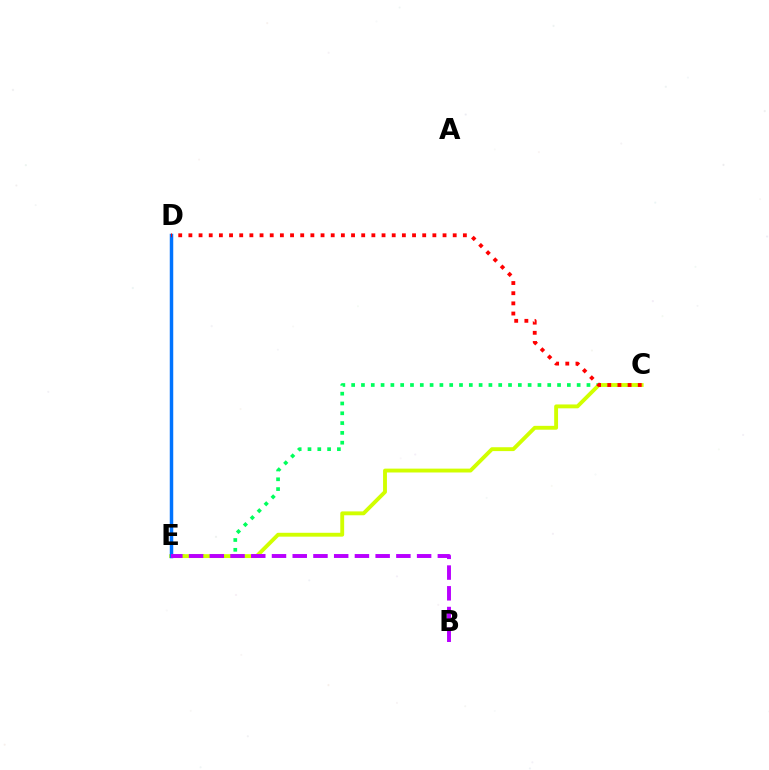{('C', 'E'): [{'color': '#00ff5c', 'line_style': 'dotted', 'thickness': 2.66}, {'color': '#d1ff00', 'line_style': 'solid', 'thickness': 2.79}], ('D', 'E'): [{'color': '#0074ff', 'line_style': 'solid', 'thickness': 2.5}], ('C', 'D'): [{'color': '#ff0000', 'line_style': 'dotted', 'thickness': 2.76}], ('B', 'E'): [{'color': '#b900ff', 'line_style': 'dashed', 'thickness': 2.82}]}